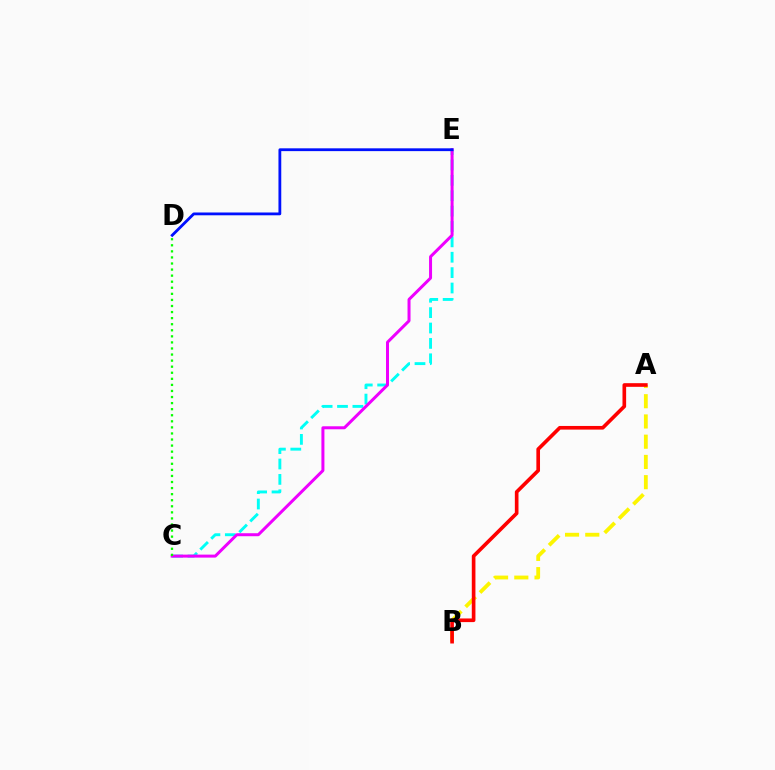{('C', 'E'): [{'color': '#00fff6', 'line_style': 'dashed', 'thickness': 2.09}, {'color': '#ee00ff', 'line_style': 'solid', 'thickness': 2.16}], ('A', 'B'): [{'color': '#fcf500', 'line_style': 'dashed', 'thickness': 2.75}, {'color': '#ff0000', 'line_style': 'solid', 'thickness': 2.62}], ('C', 'D'): [{'color': '#08ff00', 'line_style': 'dotted', 'thickness': 1.65}], ('D', 'E'): [{'color': '#0010ff', 'line_style': 'solid', 'thickness': 2.02}]}